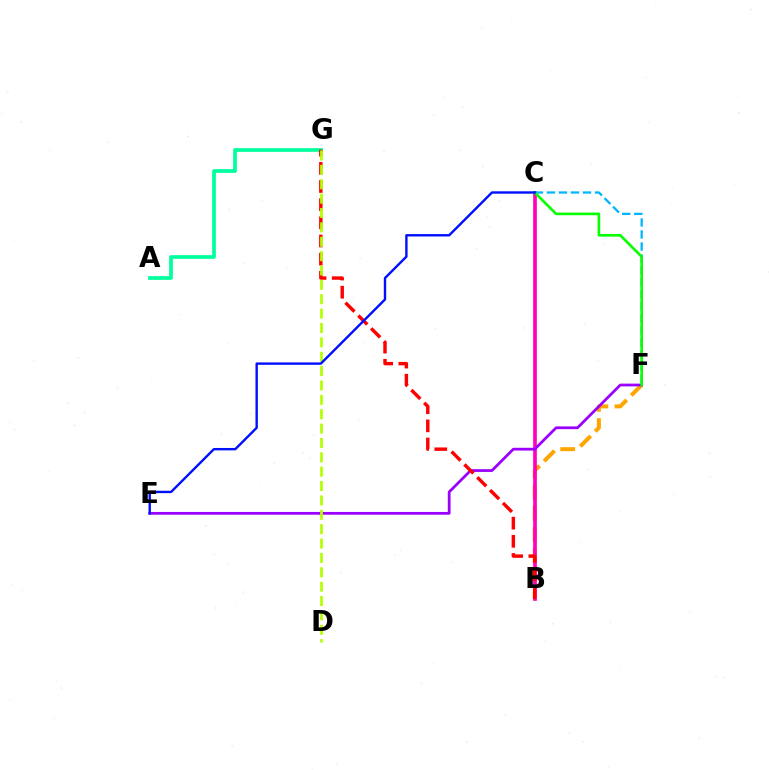{('B', 'F'): [{'color': '#ffa500', 'line_style': 'dashed', 'thickness': 2.87}], ('B', 'C'): [{'color': '#ff00bd', 'line_style': 'solid', 'thickness': 2.64}], ('E', 'F'): [{'color': '#9b00ff', 'line_style': 'solid', 'thickness': 1.99}], ('A', 'G'): [{'color': '#00ff9d', 'line_style': 'solid', 'thickness': 2.68}], ('C', 'F'): [{'color': '#00b5ff', 'line_style': 'dashed', 'thickness': 1.63}, {'color': '#08ff00', 'line_style': 'solid', 'thickness': 1.91}], ('B', 'G'): [{'color': '#ff0000', 'line_style': 'dashed', 'thickness': 2.47}], ('D', 'G'): [{'color': '#b3ff00', 'line_style': 'dashed', 'thickness': 1.95}], ('C', 'E'): [{'color': '#0010ff', 'line_style': 'solid', 'thickness': 1.72}]}